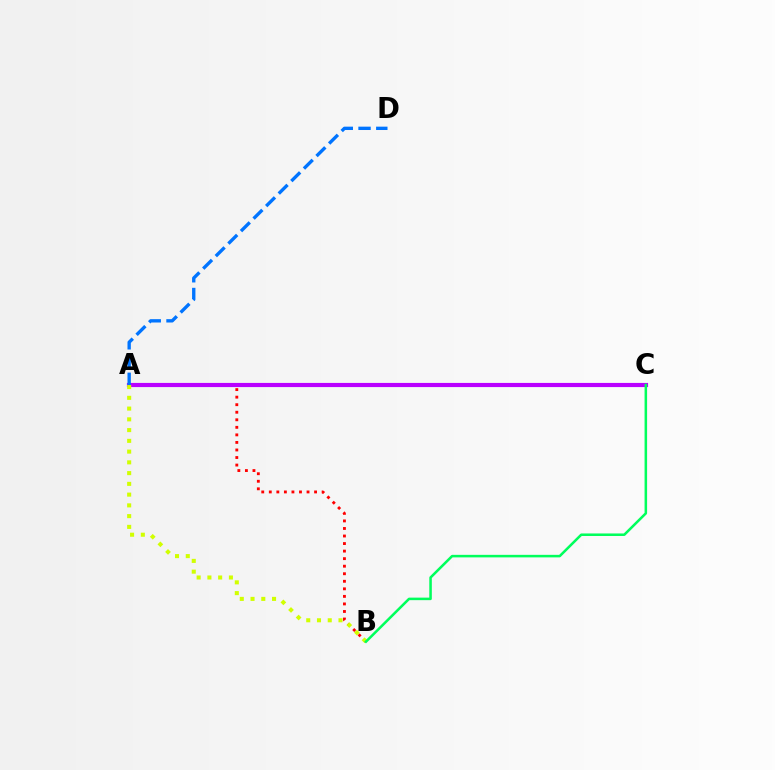{('A', 'B'): [{'color': '#ff0000', 'line_style': 'dotted', 'thickness': 2.05}, {'color': '#d1ff00', 'line_style': 'dotted', 'thickness': 2.92}], ('A', 'C'): [{'color': '#b900ff', 'line_style': 'solid', 'thickness': 2.99}], ('A', 'D'): [{'color': '#0074ff', 'line_style': 'dashed', 'thickness': 2.41}], ('B', 'C'): [{'color': '#00ff5c', 'line_style': 'solid', 'thickness': 1.82}]}